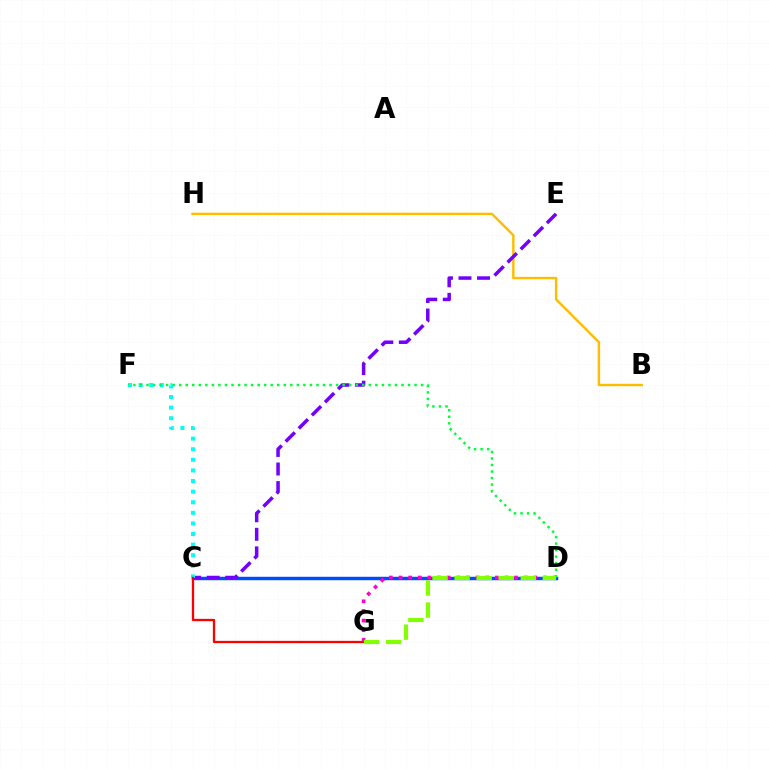{('B', 'H'): [{'color': '#ffbd00', 'line_style': 'solid', 'thickness': 1.75}], ('C', 'D'): [{'color': '#004bff', 'line_style': 'solid', 'thickness': 2.48}], ('C', 'E'): [{'color': '#7200ff', 'line_style': 'dashed', 'thickness': 2.52}], ('C', 'F'): [{'color': '#00fff6', 'line_style': 'dotted', 'thickness': 2.88}], ('C', 'G'): [{'color': '#ff0000', 'line_style': 'solid', 'thickness': 1.65}], ('D', 'G'): [{'color': '#ff00cf', 'line_style': 'dotted', 'thickness': 2.62}, {'color': '#84ff00', 'line_style': 'dashed', 'thickness': 3.0}], ('D', 'F'): [{'color': '#00ff39', 'line_style': 'dotted', 'thickness': 1.78}]}